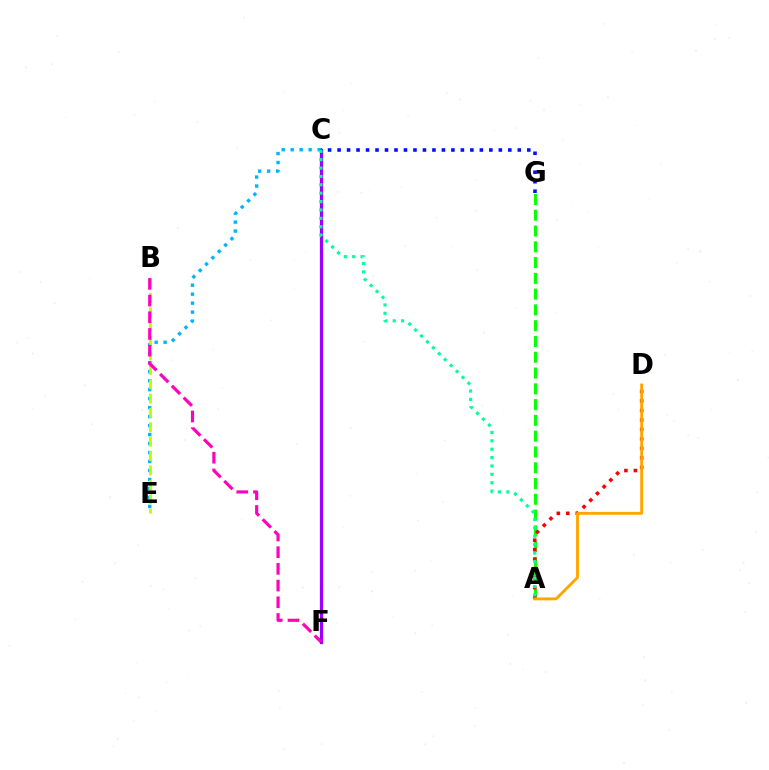{('C', 'G'): [{'color': '#0010ff', 'line_style': 'dotted', 'thickness': 2.58}], ('C', 'E'): [{'color': '#00b5ff', 'line_style': 'dotted', 'thickness': 2.44}], ('A', 'G'): [{'color': '#08ff00', 'line_style': 'dashed', 'thickness': 2.14}], ('A', 'D'): [{'color': '#ff0000', 'line_style': 'dotted', 'thickness': 2.58}, {'color': '#ffa500', 'line_style': 'solid', 'thickness': 2.08}], ('B', 'E'): [{'color': '#b3ff00', 'line_style': 'dashed', 'thickness': 1.95}], ('C', 'F'): [{'color': '#9b00ff', 'line_style': 'solid', 'thickness': 2.35}], ('A', 'C'): [{'color': '#00ff9d', 'line_style': 'dotted', 'thickness': 2.28}], ('B', 'F'): [{'color': '#ff00bd', 'line_style': 'dashed', 'thickness': 2.27}]}